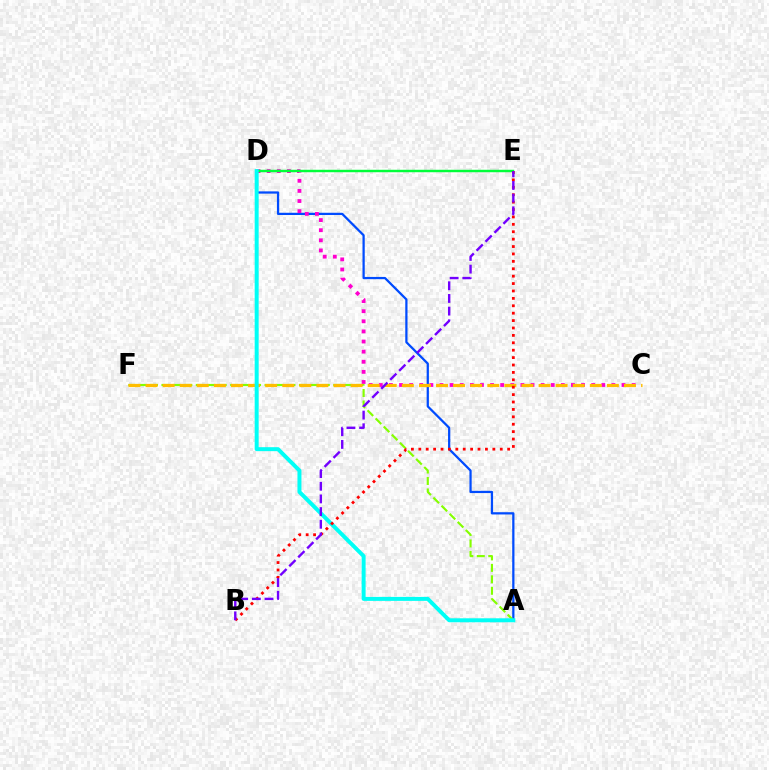{('A', 'D'): [{'color': '#004bff', 'line_style': 'solid', 'thickness': 1.62}, {'color': '#00fff6', 'line_style': 'solid', 'thickness': 2.86}], ('A', 'F'): [{'color': '#84ff00', 'line_style': 'dashed', 'thickness': 1.56}], ('C', 'D'): [{'color': '#ff00cf', 'line_style': 'dotted', 'thickness': 2.75}], ('D', 'E'): [{'color': '#00ff39', 'line_style': 'solid', 'thickness': 1.76}], ('C', 'F'): [{'color': '#ffbd00', 'line_style': 'dashed', 'thickness': 2.32}], ('B', 'E'): [{'color': '#ff0000', 'line_style': 'dotted', 'thickness': 2.01}, {'color': '#7200ff', 'line_style': 'dashed', 'thickness': 1.72}]}